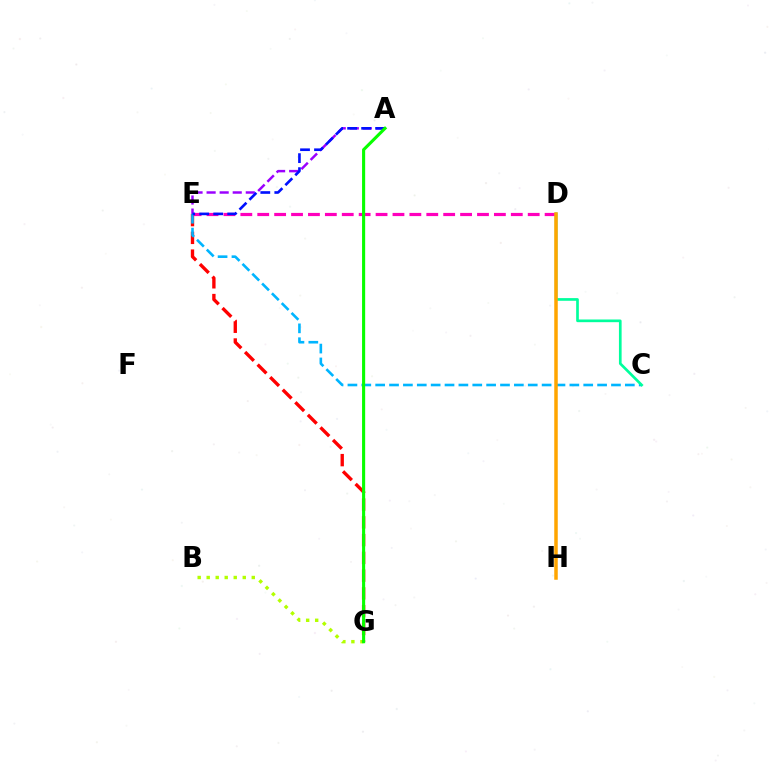{('B', 'G'): [{'color': '#b3ff00', 'line_style': 'dotted', 'thickness': 2.45}], ('A', 'E'): [{'color': '#9b00ff', 'line_style': 'dashed', 'thickness': 1.77}, {'color': '#0010ff', 'line_style': 'dashed', 'thickness': 1.9}], ('E', 'G'): [{'color': '#ff0000', 'line_style': 'dashed', 'thickness': 2.41}], ('C', 'E'): [{'color': '#00b5ff', 'line_style': 'dashed', 'thickness': 1.88}], ('D', 'E'): [{'color': '#ff00bd', 'line_style': 'dashed', 'thickness': 2.3}], ('C', 'D'): [{'color': '#00ff9d', 'line_style': 'solid', 'thickness': 1.93}], ('D', 'H'): [{'color': '#ffa500', 'line_style': 'solid', 'thickness': 2.52}], ('A', 'G'): [{'color': '#08ff00', 'line_style': 'solid', 'thickness': 2.23}]}